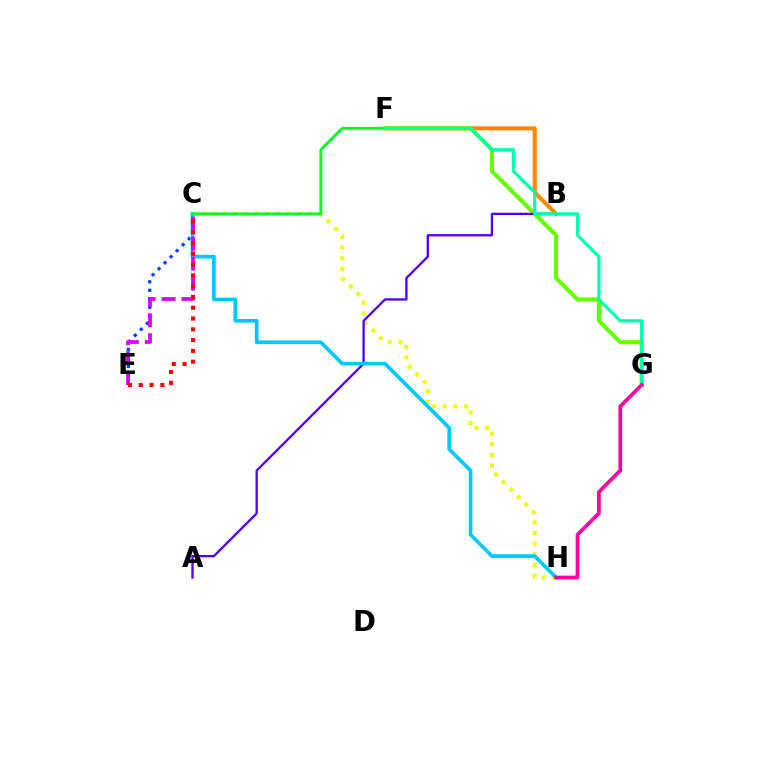{('C', 'E'): [{'color': '#003fff', 'line_style': 'dotted', 'thickness': 2.31}, {'color': '#d600ff', 'line_style': 'dashed', 'thickness': 2.71}, {'color': '#ff0000', 'line_style': 'dotted', 'thickness': 2.93}], ('B', 'F'): [{'color': '#ff8800', 'line_style': 'solid', 'thickness': 2.95}], ('F', 'G'): [{'color': '#66ff00', 'line_style': 'solid', 'thickness': 2.94}, {'color': '#00ffaf', 'line_style': 'solid', 'thickness': 2.29}], ('C', 'H'): [{'color': '#eeff00', 'line_style': 'dotted', 'thickness': 2.89}, {'color': '#00c7ff', 'line_style': 'solid', 'thickness': 2.62}], ('A', 'B'): [{'color': '#4f00ff', 'line_style': 'solid', 'thickness': 1.66}], ('C', 'F'): [{'color': '#00ff27', 'line_style': 'solid', 'thickness': 2.08}], ('G', 'H'): [{'color': '#ff00a0', 'line_style': 'solid', 'thickness': 2.67}]}